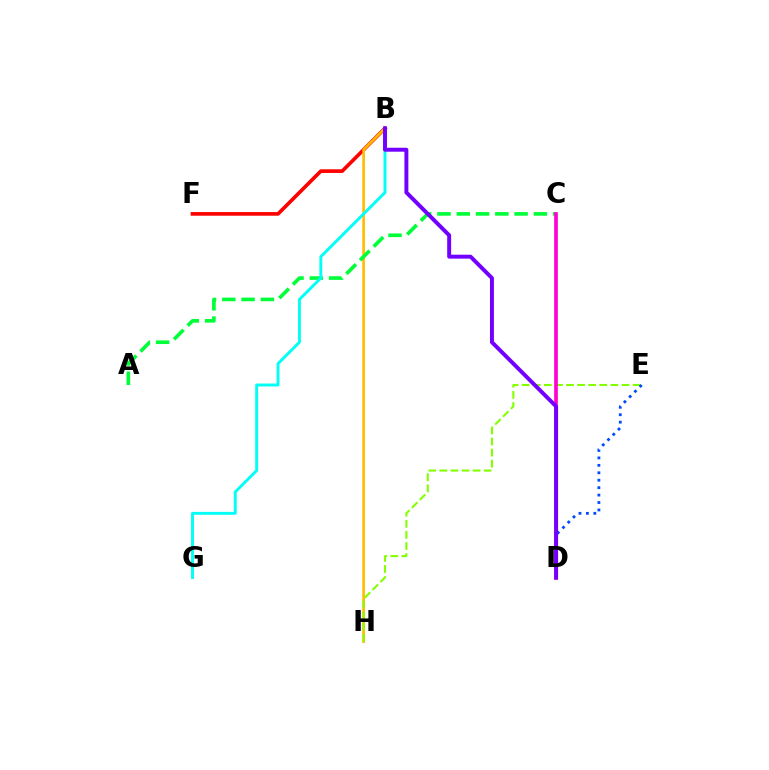{('B', 'F'): [{'color': '#ff0000', 'line_style': 'solid', 'thickness': 2.63}], ('B', 'H'): [{'color': '#ffbd00', 'line_style': 'solid', 'thickness': 1.92}], ('A', 'C'): [{'color': '#00ff39', 'line_style': 'dashed', 'thickness': 2.62}], ('B', 'G'): [{'color': '#00fff6', 'line_style': 'solid', 'thickness': 2.1}], ('E', 'H'): [{'color': '#84ff00', 'line_style': 'dashed', 'thickness': 1.51}], ('D', 'E'): [{'color': '#004bff', 'line_style': 'dotted', 'thickness': 2.02}], ('C', 'D'): [{'color': '#ff00cf', 'line_style': 'solid', 'thickness': 2.64}], ('B', 'D'): [{'color': '#7200ff', 'line_style': 'solid', 'thickness': 2.84}]}